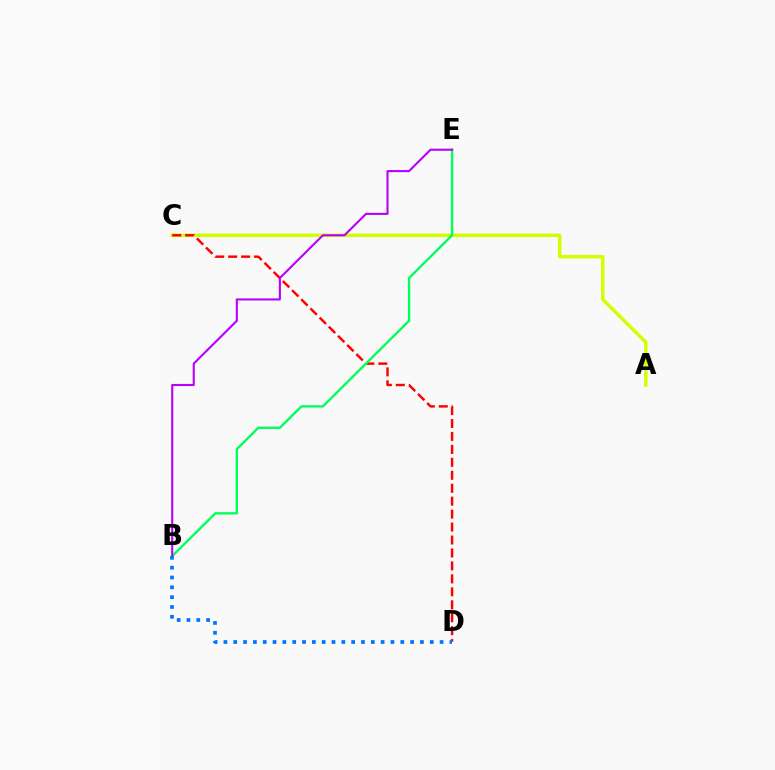{('A', 'C'): [{'color': '#d1ff00', 'line_style': 'solid', 'thickness': 2.5}], ('C', 'D'): [{'color': '#ff0000', 'line_style': 'dashed', 'thickness': 1.76}], ('B', 'E'): [{'color': '#00ff5c', 'line_style': 'solid', 'thickness': 1.69}, {'color': '#b900ff', 'line_style': 'solid', 'thickness': 1.52}], ('B', 'D'): [{'color': '#0074ff', 'line_style': 'dotted', 'thickness': 2.67}]}